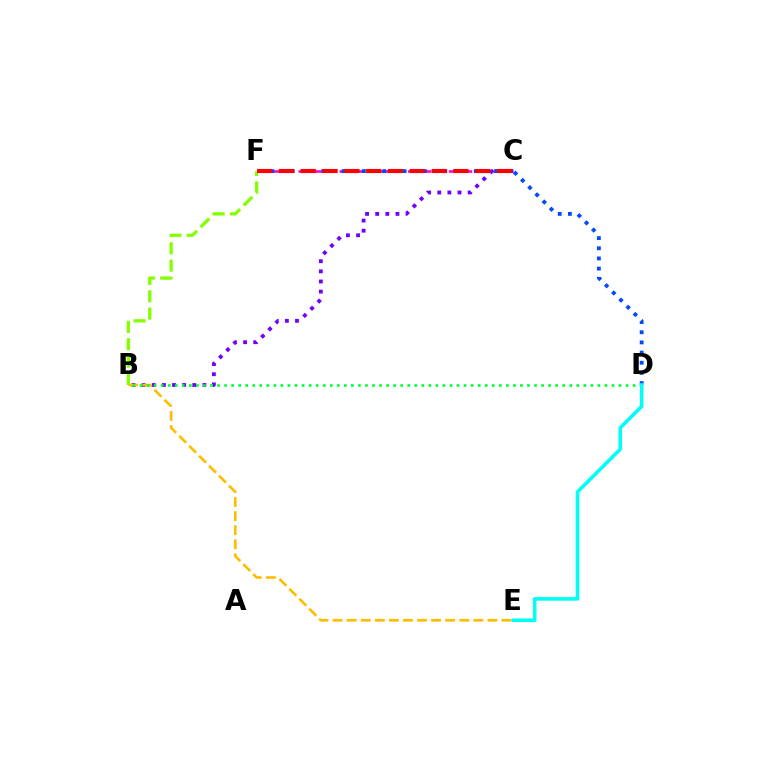{('C', 'F'): [{'color': '#ff00cf', 'line_style': 'dashed', 'thickness': 1.86}, {'color': '#ff0000', 'line_style': 'dashed', 'thickness': 2.96}], ('B', 'C'): [{'color': '#7200ff', 'line_style': 'dotted', 'thickness': 2.75}], ('B', 'E'): [{'color': '#ffbd00', 'line_style': 'dashed', 'thickness': 1.91}], ('B', 'F'): [{'color': '#84ff00', 'line_style': 'dashed', 'thickness': 2.36}], ('D', 'F'): [{'color': '#004bff', 'line_style': 'dotted', 'thickness': 2.76}], ('B', 'D'): [{'color': '#00ff39', 'line_style': 'dotted', 'thickness': 1.91}], ('D', 'E'): [{'color': '#00fff6', 'line_style': 'solid', 'thickness': 2.59}]}